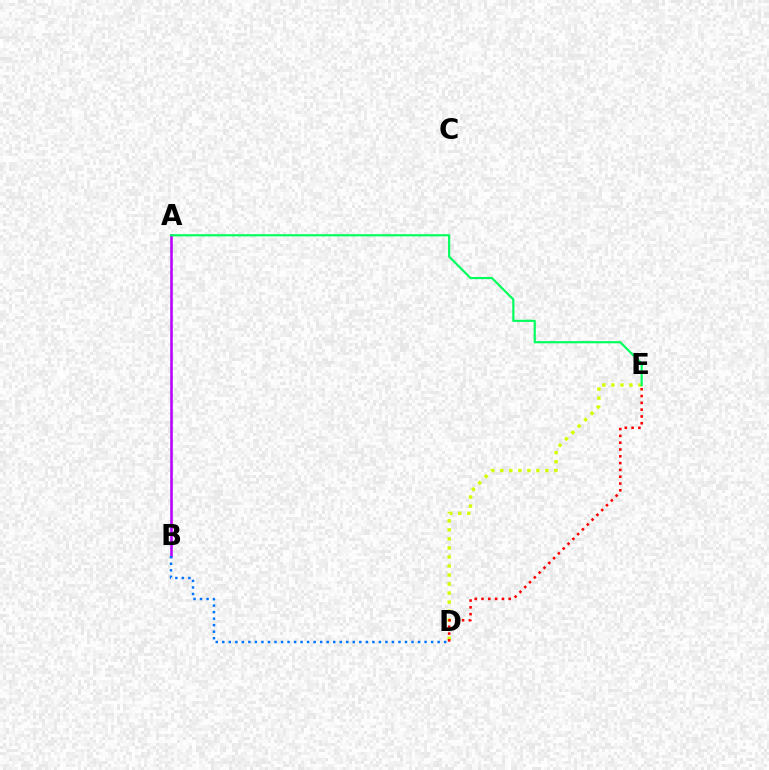{('A', 'B'): [{'color': '#b900ff', 'line_style': 'solid', 'thickness': 1.86}], ('D', 'E'): [{'color': '#d1ff00', 'line_style': 'dotted', 'thickness': 2.45}, {'color': '#ff0000', 'line_style': 'dotted', 'thickness': 1.85}], ('B', 'D'): [{'color': '#0074ff', 'line_style': 'dotted', 'thickness': 1.77}], ('A', 'E'): [{'color': '#00ff5c', 'line_style': 'solid', 'thickness': 1.56}]}